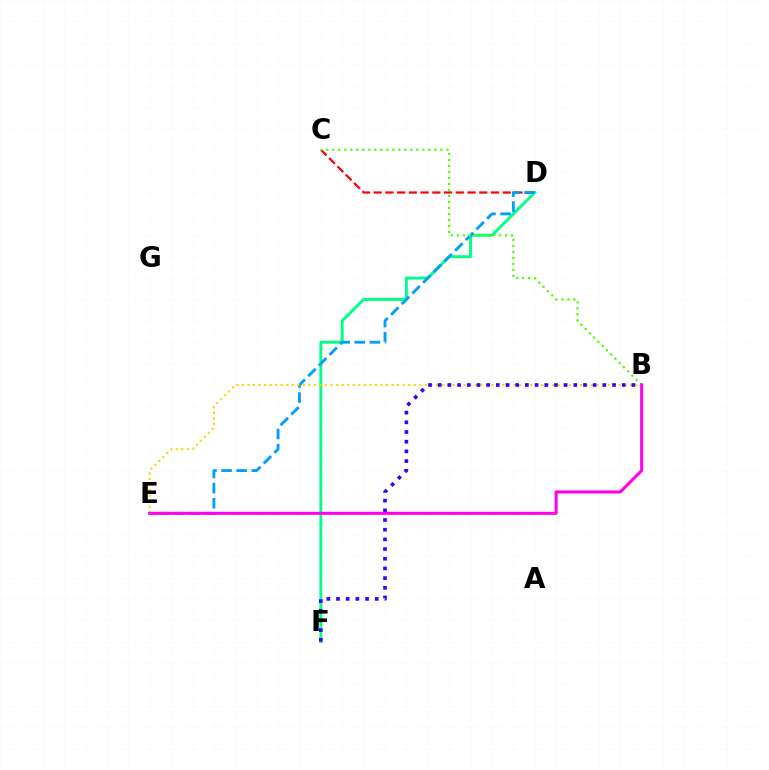{('C', 'D'): [{'color': '#ff0000', 'line_style': 'dashed', 'thickness': 1.59}], ('D', 'F'): [{'color': '#00ff86', 'line_style': 'solid', 'thickness': 2.09}], ('D', 'E'): [{'color': '#009eff', 'line_style': 'dashed', 'thickness': 2.05}], ('B', 'E'): [{'color': '#ffd500', 'line_style': 'dotted', 'thickness': 1.51}, {'color': '#ff00ed', 'line_style': 'solid', 'thickness': 2.2}], ('B', 'C'): [{'color': '#4fff00', 'line_style': 'dotted', 'thickness': 1.63}], ('B', 'F'): [{'color': '#3700ff', 'line_style': 'dotted', 'thickness': 2.63}]}